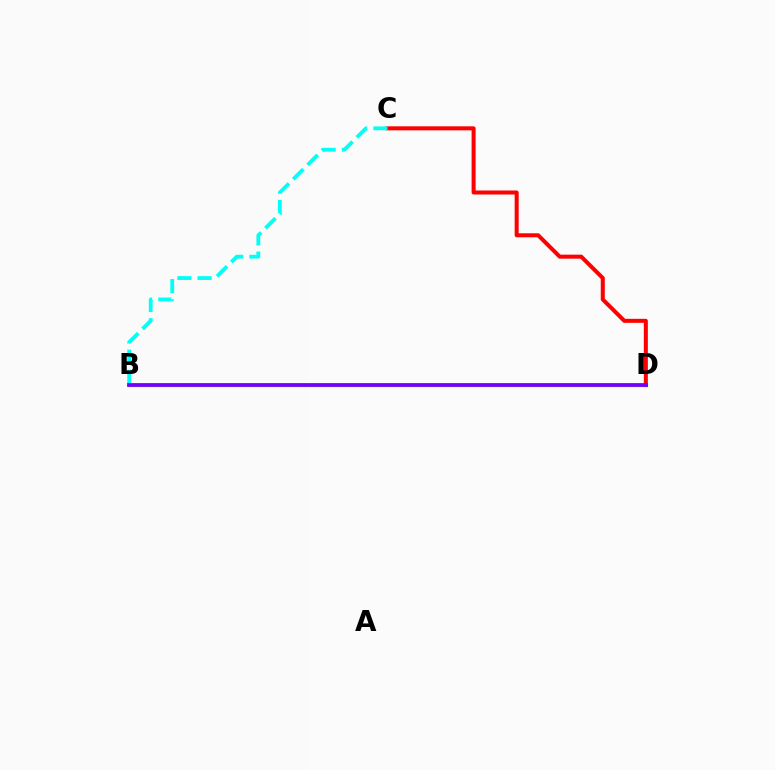{('B', 'D'): [{'color': '#84ff00', 'line_style': 'solid', 'thickness': 2.45}, {'color': '#7200ff', 'line_style': 'solid', 'thickness': 2.7}], ('C', 'D'): [{'color': '#ff0000', 'line_style': 'solid', 'thickness': 2.89}], ('B', 'C'): [{'color': '#00fff6', 'line_style': 'dashed', 'thickness': 2.75}]}